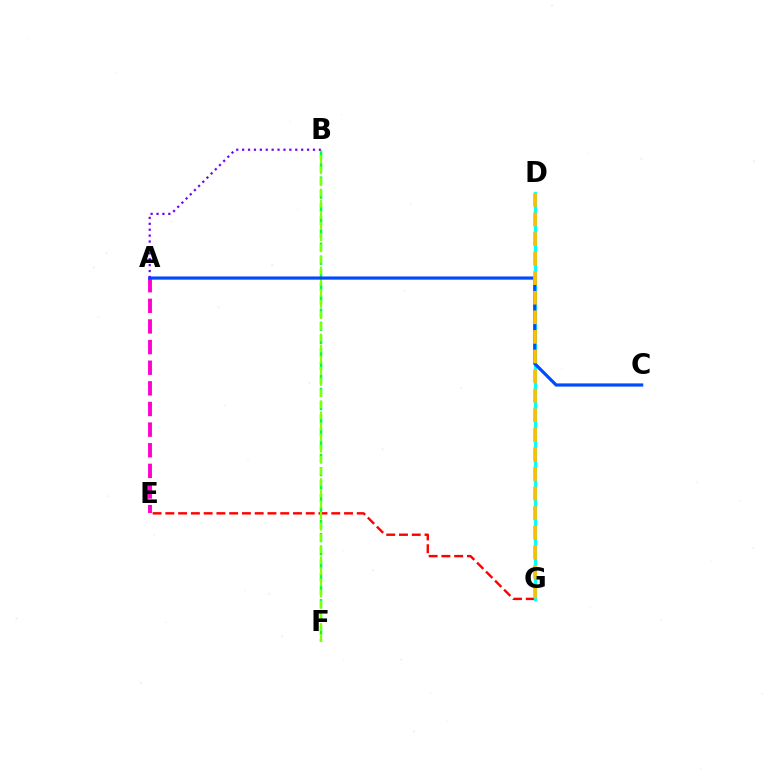{('B', 'F'): [{'color': '#00ff39', 'line_style': 'dashed', 'thickness': 1.79}, {'color': '#84ff00', 'line_style': 'dashed', 'thickness': 1.51}], ('A', 'E'): [{'color': '#ff00cf', 'line_style': 'dashed', 'thickness': 2.8}], ('E', 'G'): [{'color': '#ff0000', 'line_style': 'dashed', 'thickness': 1.73}], ('D', 'G'): [{'color': '#00fff6', 'line_style': 'solid', 'thickness': 2.34}, {'color': '#ffbd00', 'line_style': 'dashed', 'thickness': 2.66}], ('A', 'C'): [{'color': '#004bff', 'line_style': 'solid', 'thickness': 2.3}], ('A', 'B'): [{'color': '#7200ff', 'line_style': 'dotted', 'thickness': 1.6}]}